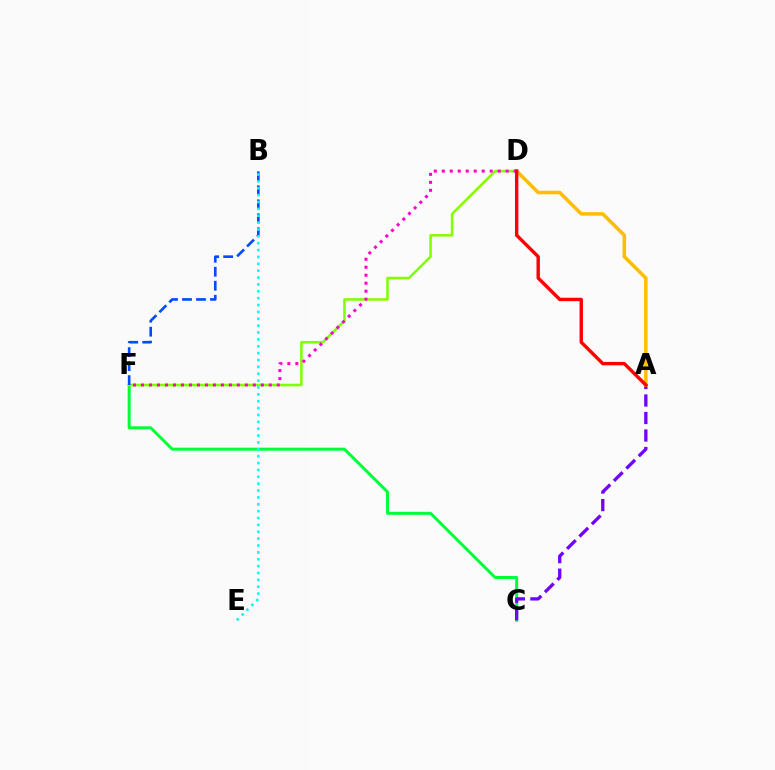{('C', 'F'): [{'color': '#00ff39', 'line_style': 'solid', 'thickness': 2.14}], ('D', 'F'): [{'color': '#84ff00', 'line_style': 'solid', 'thickness': 1.85}, {'color': '#ff00cf', 'line_style': 'dotted', 'thickness': 2.17}], ('B', 'F'): [{'color': '#004bff', 'line_style': 'dashed', 'thickness': 1.9}], ('A', 'C'): [{'color': '#7200ff', 'line_style': 'dashed', 'thickness': 2.38}], ('B', 'E'): [{'color': '#00fff6', 'line_style': 'dotted', 'thickness': 1.87}], ('A', 'D'): [{'color': '#ffbd00', 'line_style': 'solid', 'thickness': 2.54}, {'color': '#ff0000', 'line_style': 'solid', 'thickness': 2.45}]}